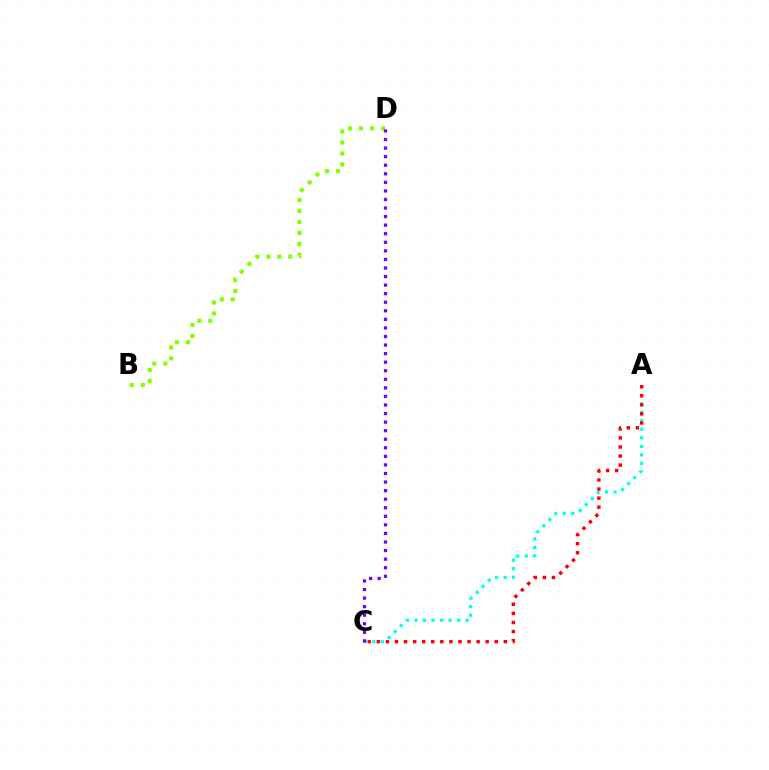{('B', 'D'): [{'color': '#84ff00', 'line_style': 'dotted', 'thickness': 2.98}], ('A', 'C'): [{'color': '#00fff6', 'line_style': 'dotted', 'thickness': 2.32}, {'color': '#ff0000', 'line_style': 'dotted', 'thickness': 2.46}], ('C', 'D'): [{'color': '#7200ff', 'line_style': 'dotted', 'thickness': 2.33}]}